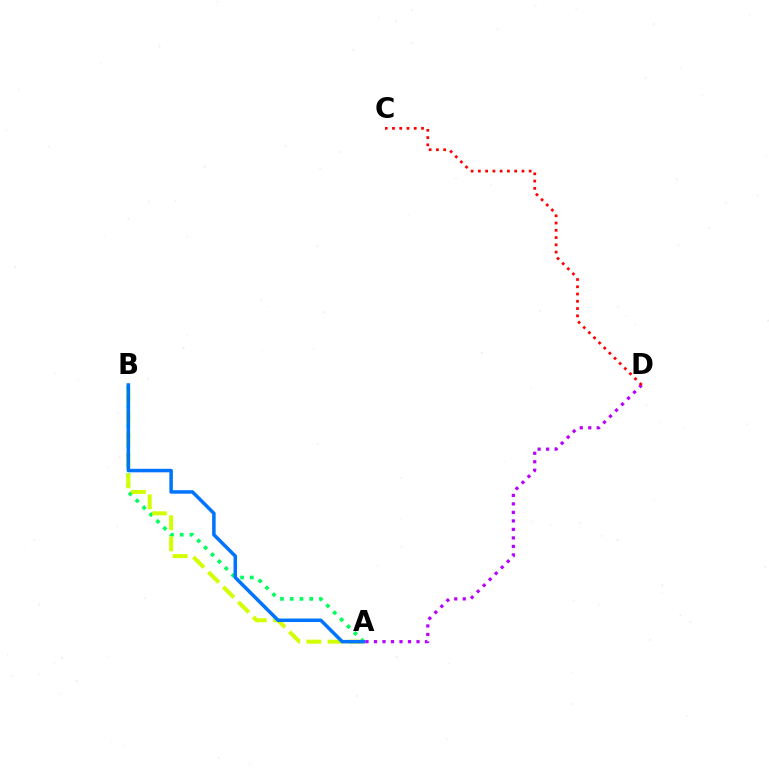{('A', 'B'): [{'color': '#00ff5c', 'line_style': 'dotted', 'thickness': 2.65}, {'color': '#d1ff00', 'line_style': 'dashed', 'thickness': 2.87}, {'color': '#0074ff', 'line_style': 'solid', 'thickness': 2.52}], ('A', 'D'): [{'color': '#b900ff', 'line_style': 'dotted', 'thickness': 2.31}], ('C', 'D'): [{'color': '#ff0000', 'line_style': 'dotted', 'thickness': 1.97}]}